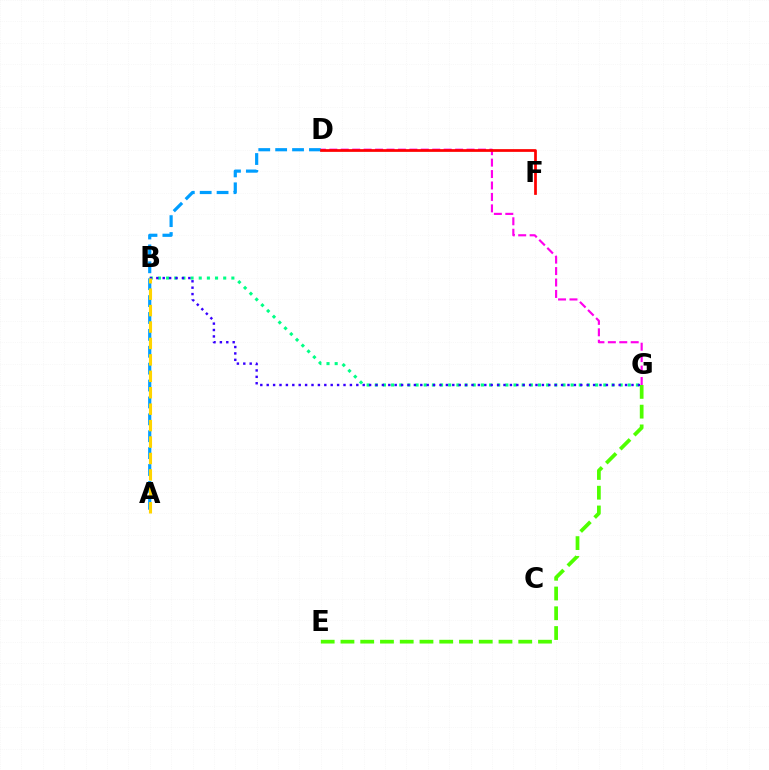{('B', 'G'): [{'color': '#00ff86', 'line_style': 'dotted', 'thickness': 2.22}, {'color': '#3700ff', 'line_style': 'dotted', 'thickness': 1.74}], ('E', 'G'): [{'color': '#4fff00', 'line_style': 'dashed', 'thickness': 2.68}], ('D', 'G'): [{'color': '#ff00ed', 'line_style': 'dashed', 'thickness': 1.55}], ('A', 'D'): [{'color': '#009eff', 'line_style': 'dashed', 'thickness': 2.29}], ('A', 'B'): [{'color': '#ffd500', 'line_style': 'dashed', 'thickness': 2.23}], ('D', 'F'): [{'color': '#ff0000', 'line_style': 'solid', 'thickness': 1.96}]}